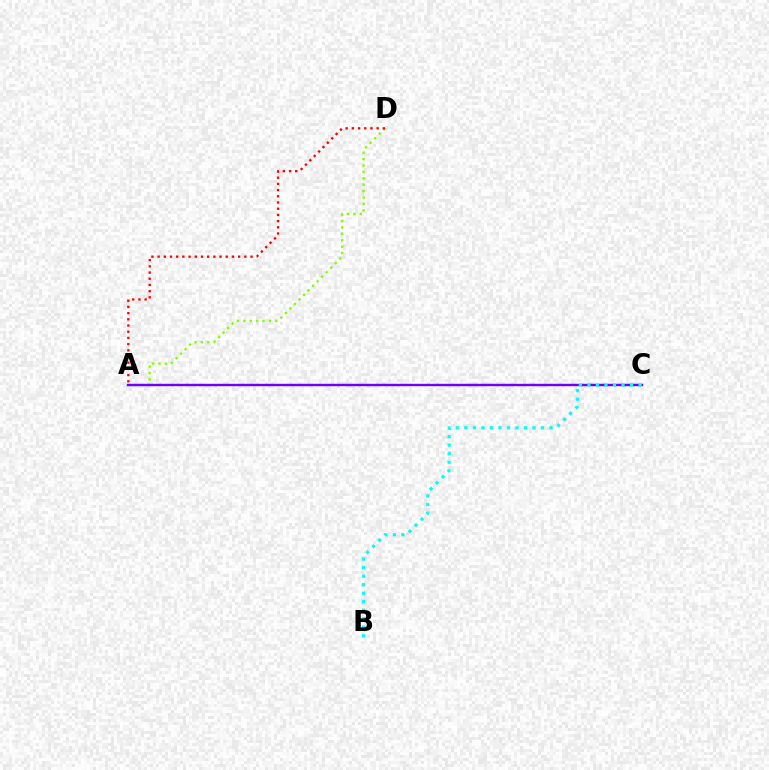{('A', 'D'): [{'color': '#84ff00', 'line_style': 'dotted', 'thickness': 1.74}, {'color': '#ff0000', 'line_style': 'dotted', 'thickness': 1.68}], ('A', 'C'): [{'color': '#7200ff', 'line_style': 'solid', 'thickness': 1.74}], ('B', 'C'): [{'color': '#00fff6', 'line_style': 'dotted', 'thickness': 2.31}]}